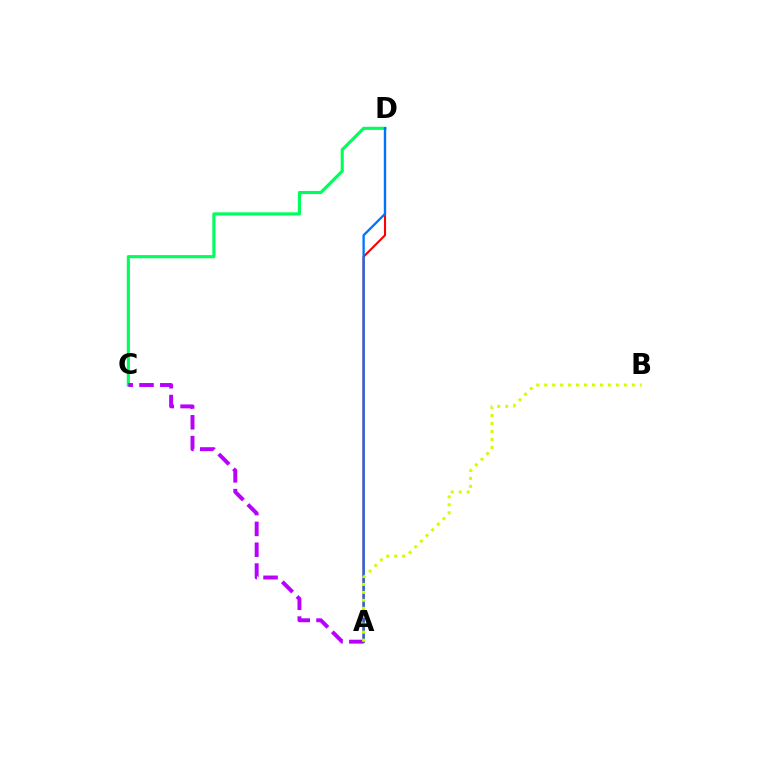{('C', 'D'): [{'color': '#00ff5c', 'line_style': 'solid', 'thickness': 2.25}], ('A', 'C'): [{'color': '#b900ff', 'line_style': 'dashed', 'thickness': 2.83}], ('A', 'D'): [{'color': '#ff0000', 'line_style': 'solid', 'thickness': 1.52}, {'color': '#0074ff', 'line_style': 'solid', 'thickness': 1.67}], ('A', 'B'): [{'color': '#d1ff00', 'line_style': 'dotted', 'thickness': 2.17}]}